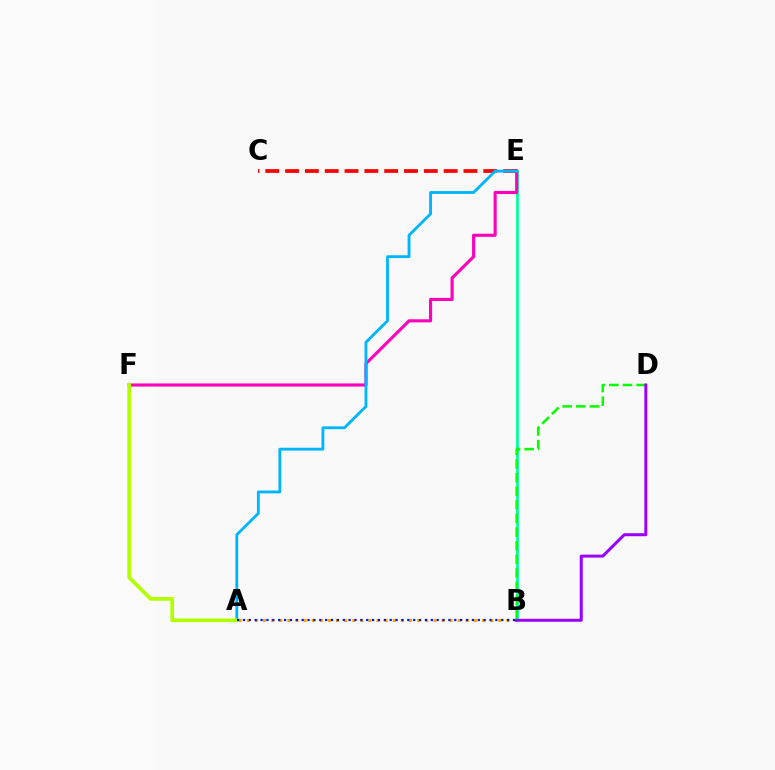{('A', 'B'): [{'color': '#ffa500', 'line_style': 'dotted', 'thickness': 2.2}, {'color': '#0010ff', 'line_style': 'dotted', 'thickness': 1.59}], ('B', 'E'): [{'color': '#00ff9d', 'line_style': 'solid', 'thickness': 2.0}], ('B', 'D'): [{'color': '#08ff00', 'line_style': 'dashed', 'thickness': 1.85}, {'color': '#9b00ff', 'line_style': 'solid', 'thickness': 2.15}], ('C', 'E'): [{'color': '#ff0000', 'line_style': 'dashed', 'thickness': 2.69}], ('E', 'F'): [{'color': '#ff00bd', 'line_style': 'solid', 'thickness': 2.24}], ('A', 'E'): [{'color': '#00b5ff', 'line_style': 'solid', 'thickness': 2.04}], ('A', 'F'): [{'color': '#b3ff00', 'line_style': 'solid', 'thickness': 2.68}]}